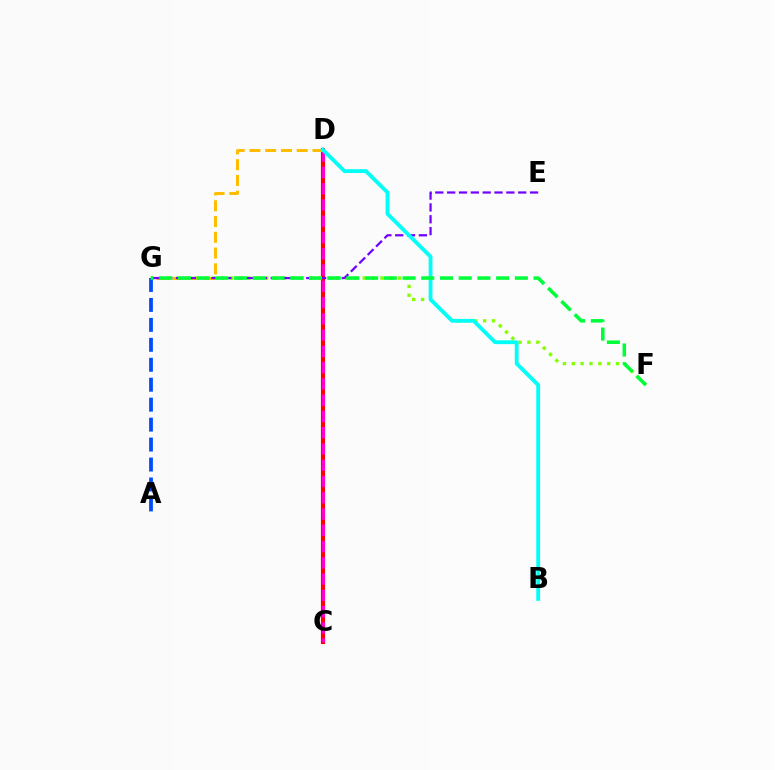{('C', 'D'): [{'color': '#ff0000', 'line_style': 'solid', 'thickness': 3.0}, {'color': '#ff00cf', 'line_style': 'dashed', 'thickness': 2.21}], ('F', 'G'): [{'color': '#84ff00', 'line_style': 'dotted', 'thickness': 2.41}, {'color': '#00ff39', 'line_style': 'dashed', 'thickness': 2.54}], ('D', 'G'): [{'color': '#ffbd00', 'line_style': 'dashed', 'thickness': 2.14}], ('E', 'G'): [{'color': '#7200ff', 'line_style': 'dashed', 'thickness': 1.61}], ('B', 'D'): [{'color': '#00fff6', 'line_style': 'solid', 'thickness': 2.75}], ('A', 'G'): [{'color': '#004bff', 'line_style': 'dashed', 'thickness': 2.71}]}